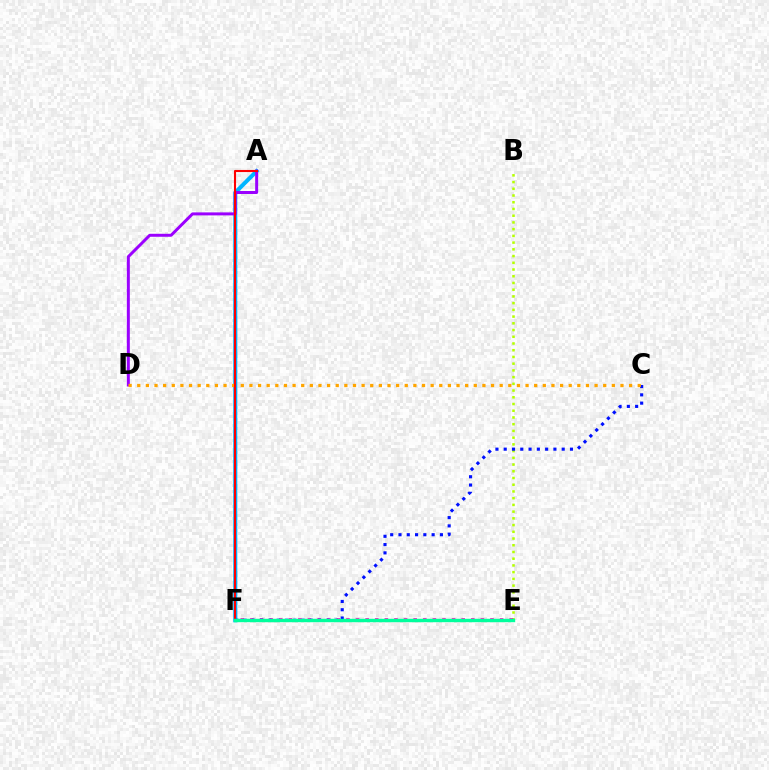{('A', 'F'): [{'color': '#00b5ff', 'line_style': 'solid', 'thickness': 2.91}, {'color': '#ff0000', 'line_style': 'solid', 'thickness': 1.51}], ('E', 'F'): [{'color': '#08ff00', 'line_style': 'dotted', 'thickness': 2.18}, {'color': '#ff00bd', 'line_style': 'dotted', 'thickness': 2.61}, {'color': '#00ff9d', 'line_style': 'solid', 'thickness': 2.45}], ('B', 'E'): [{'color': '#b3ff00', 'line_style': 'dotted', 'thickness': 1.83}], ('A', 'D'): [{'color': '#9b00ff', 'line_style': 'solid', 'thickness': 2.15}], ('C', 'F'): [{'color': '#0010ff', 'line_style': 'dotted', 'thickness': 2.25}], ('C', 'D'): [{'color': '#ffa500', 'line_style': 'dotted', 'thickness': 2.34}]}